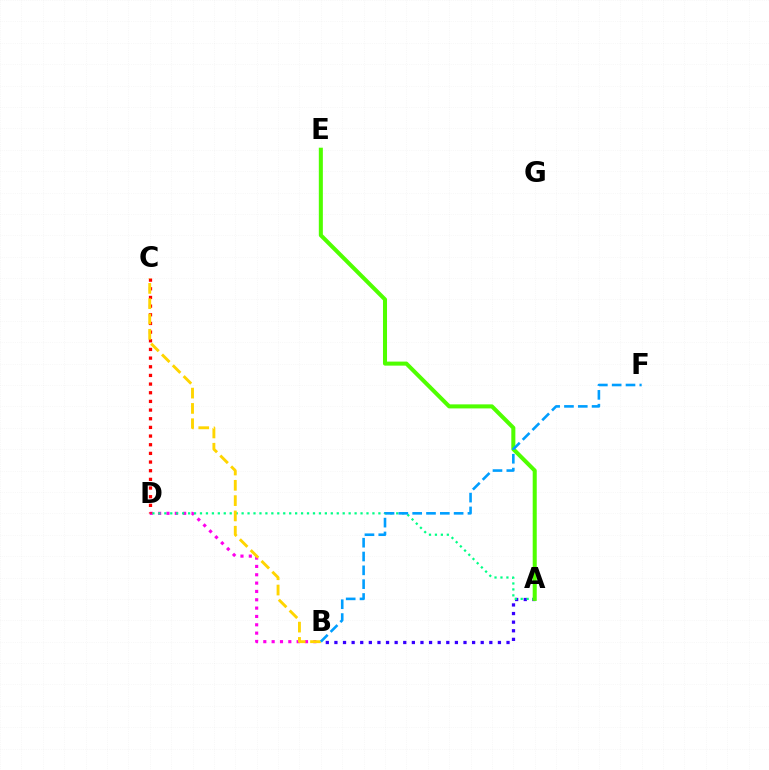{('A', 'B'): [{'color': '#3700ff', 'line_style': 'dotted', 'thickness': 2.34}], ('B', 'D'): [{'color': '#ff00ed', 'line_style': 'dotted', 'thickness': 2.27}], ('A', 'D'): [{'color': '#00ff86', 'line_style': 'dotted', 'thickness': 1.62}], ('C', 'D'): [{'color': '#ff0000', 'line_style': 'dotted', 'thickness': 2.35}], ('B', 'C'): [{'color': '#ffd500', 'line_style': 'dashed', 'thickness': 2.08}], ('A', 'E'): [{'color': '#4fff00', 'line_style': 'solid', 'thickness': 2.91}], ('B', 'F'): [{'color': '#009eff', 'line_style': 'dashed', 'thickness': 1.88}]}